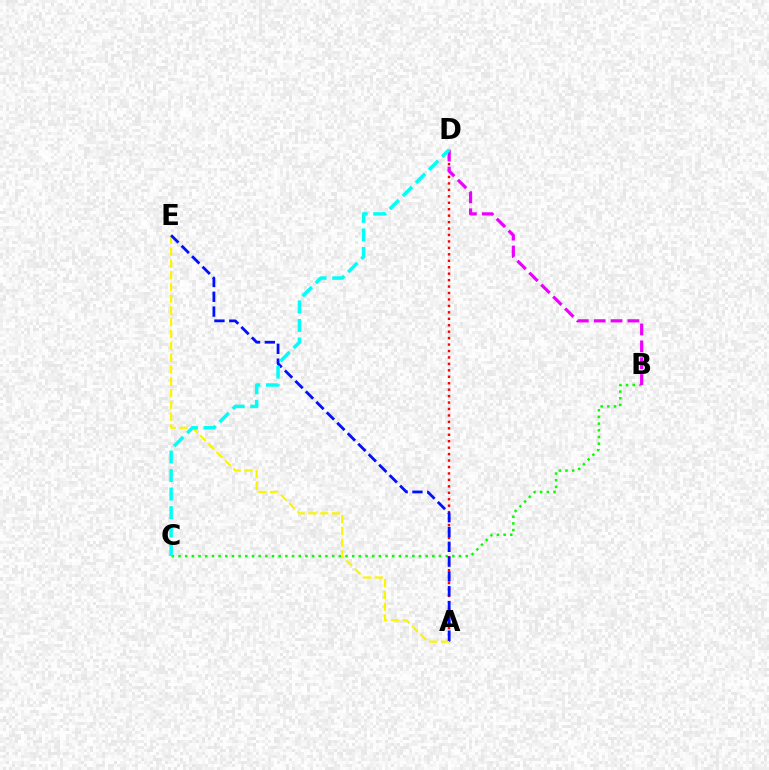{('B', 'C'): [{'color': '#08ff00', 'line_style': 'dotted', 'thickness': 1.81}], ('A', 'D'): [{'color': '#ff0000', 'line_style': 'dotted', 'thickness': 1.75}], ('A', 'E'): [{'color': '#fcf500', 'line_style': 'dashed', 'thickness': 1.6}, {'color': '#0010ff', 'line_style': 'dashed', 'thickness': 2.01}], ('B', 'D'): [{'color': '#ee00ff', 'line_style': 'dashed', 'thickness': 2.29}], ('C', 'D'): [{'color': '#00fff6', 'line_style': 'dashed', 'thickness': 2.52}]}